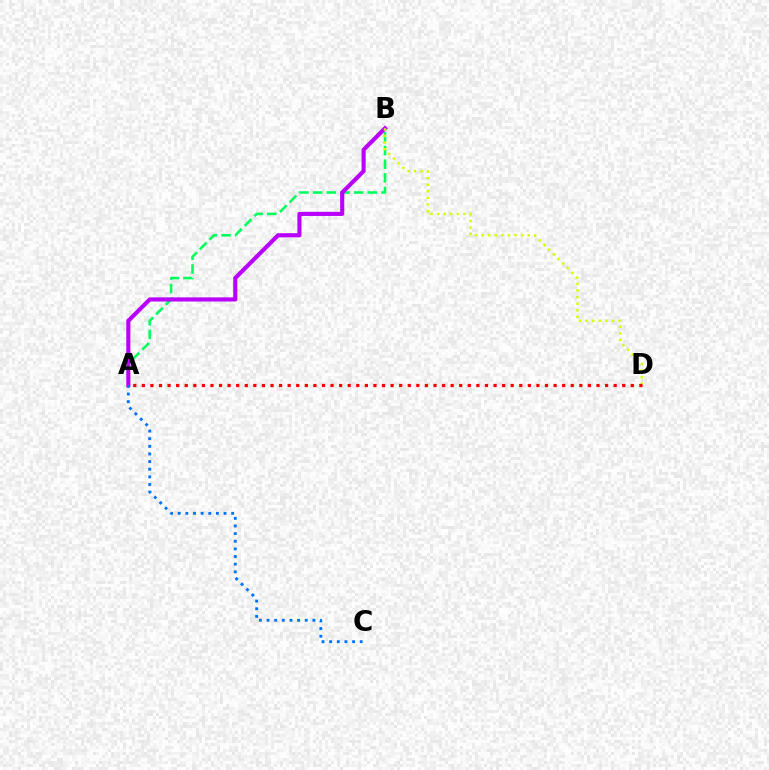{('A', 'B'): [{'color': '#00ff5c', 'line_style': 'dashed', 'thickness': 1.86}, {'color': '#b900ff', 'line_style': 'solid', 'thickness': 2.96}], ('B', 'D'): [{'color': '#d1ff00', 'line_style': 'dotted', 'thickness': 1.79}], ('A', 'D'): [{'color': '#ff0000', 'line_style': 'dotted', 'thickness': 2.33}], ('A', 'C'): [{'color': '#0074ff', 'line_style': 'dotted', 'thickness': 2.07}]}